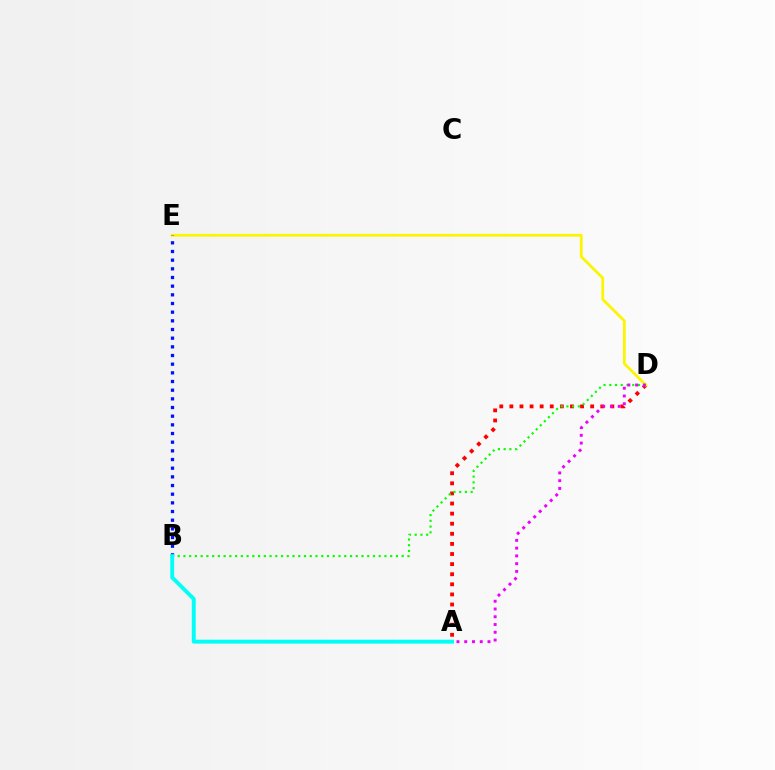{('A', 'D'): [{'color': '#ff0000', 'line_style': 'dotted', 'thickness': 2.74}, {'color': '#ee00ff', 'line_style': 'dotted', 'thickness': 2.11}], ('D', 'E'): [{'color': '#fcf500', 'line_style': 'solid', 'thickness': 1.99}], ('B', 'E'): [{'color': '#0010ff', 'line_style': 'dotted', 'thickness': 2.35}], ('B', 'D'): [{'color': '#08ff00', 'line_style': 'dotted', 'thickness': 1.56}], ('A', 'B'): [{'color': '#00fff6', 'line_style': 'solid', 'thickness': 2.82}]}